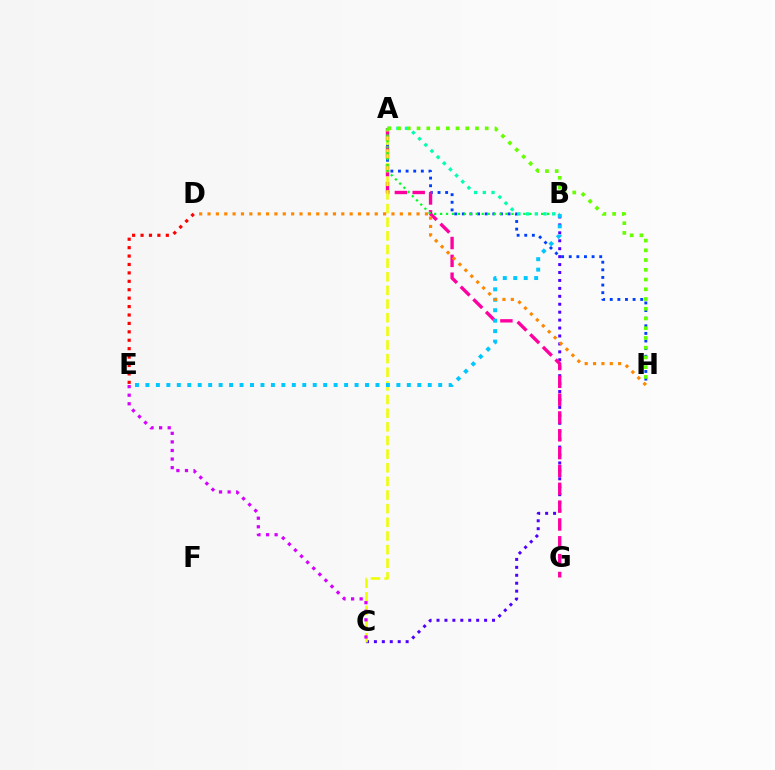{('B', 'C'): [{'color': '#4f00ff', 'line_style': 'dotted', 'thickness': 2.16}], ('A', 'H'): [{'color': '#003fff', 'line_style': 'dotted', 'thickness': 2.07}, {'color': '#66ff00', 'line_style': 'dotted', 'thickness': 2.65}], ('A', 'G'): [{'color': '#ff00a0', 'line_style': 'dashed', 'thickness': 2.42}], ('A', 'C'): [{'color': '#eeff00', 'line_style': 'dashed', 'thickness': 1.85}], ('C', 'E'): [{'color': '#d600ff', 'line_style': 'dotted', 'thickness': 2.33}], ('B', 'E'): [{'color': '#00c7ff', 'line_style': 'dotted', 'thickness': 2.84}], ('A', 'B'): [{'color': '#00ff27', 'line_style': 'dotted', 'thickness': 1.61}, {'color': '#00ffaf', 'line_style': 'dotted', 'thickness': 2.36}], ('D', 'E'): [{'color': '#ff0000', 'line_style': 'dotted', 'thickness': 2.29}], ('D', 'H'): [{'color': '#ff8800', 'line_style': 'dotted', 'thickness': 2.27}]}